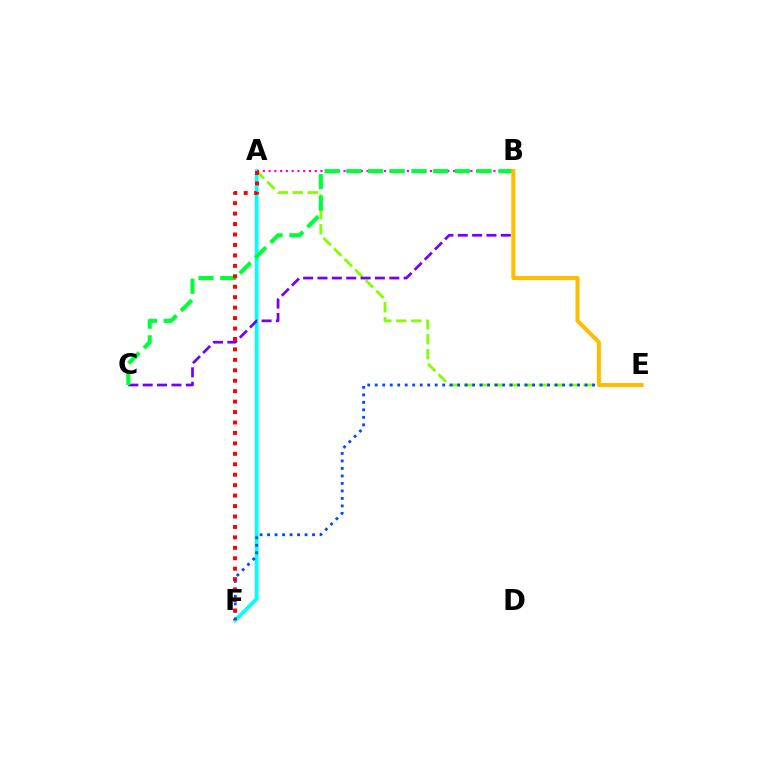{('A', 'E'): [{'color': '#84ff00', 'line_style': 'dashed', 'thickness': 2.03}], ('A', 'F'): [{'color': '#00fff6', 'line_style': 'solid', 'thickness': 2.7}, {'color': '#ff0000', 'line_style': 'dotted', 'thickness': 2.84}], ('B', 'C'): [{'color': '#7200ff', 'line_style': 'dashed', 'thickness': 1.95}, {'color': '#00ff39', 'line_style': 'dashed', 'thickness': 2.95}], ('E', 'F'): [{'color': '#004bff', 'line_style': 'dotted', 'thickness': 2.04}], ('A', 'B'): [{'color': '#ff00cf', 'line_style': 'dotted', 'thickness': 1.57}], ('B', 'E'): [{'color': '#ffbd00', 'line_style': 'solid', 'thickness': 2.91}]}